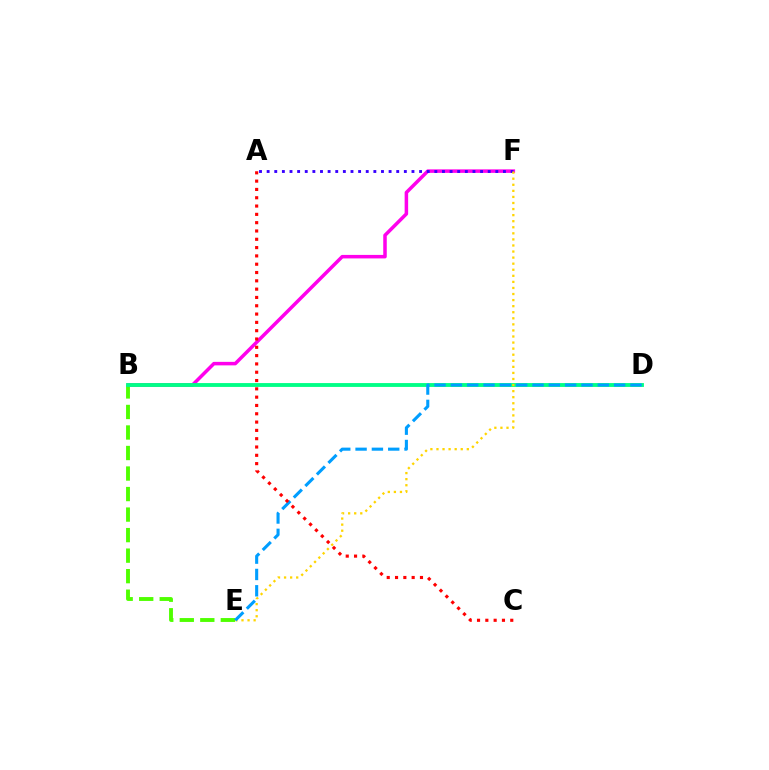{('B', 'E'): [{'color': '#4fff00', 'line_style': 'dashed', 'thickness': 2.79}], ('B', 'F'): [{'color': '#ff00ed', 'line_style': 'solid', 'thickness': 2.53}], ('B', 'D'): [{'color': '#00ff86', 'line_style': 'solid', 'thickness': 2.77}], ('A', 'F'): [{'color': '#3700ff', 'line_style': 'dotted', 'thickness': 2.07}], ('E', 'F'): [{'color': '#ffd500', 'line_style': 'dotted', 'thickness': 1.65}], ('D', 'E'): [{'color': '#009eff', 'line_style': 'dashed', 'thickness': 2.22}], ('A', 'C'): [{'color': '#ff0000', 'line_style': 'dotted', 'thickness': 2.26}]}